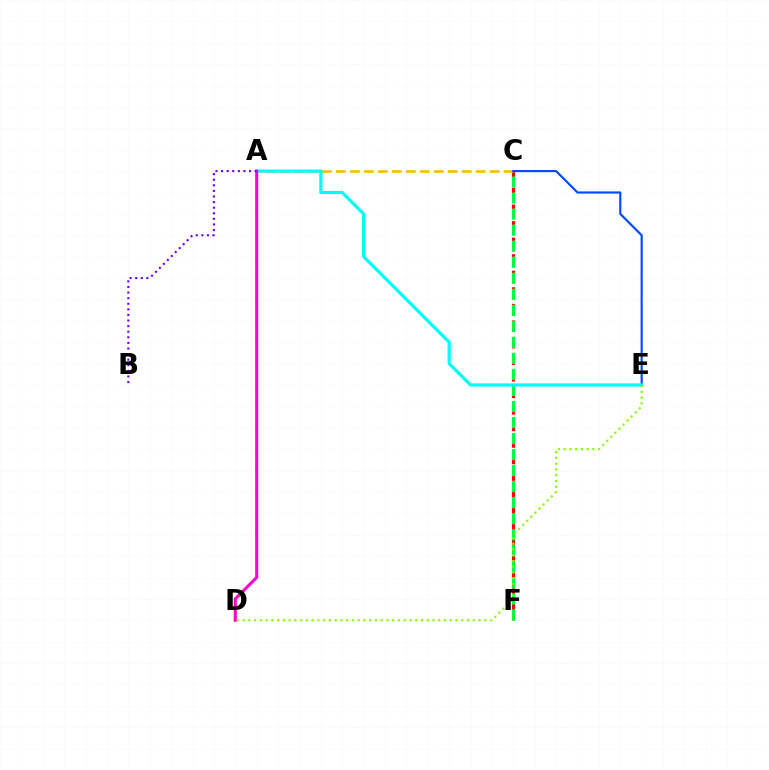{('C', 'F'): [{'color': '#ff0000', 'line_style': 'dashed', 'thickness': 2.25}, {'color': '#00ff39', 'line_style': 'dashed', 'thickness': 2.18}], ('A', 'C'): [{'color': '#ffbd00', 'line_style': 'dashed', 'thickness': 1.9}], ('C', 'E'): [{'color': '#004bff', 'line_style': 'solid', 'thickness': 1.55}], ('A', 'E'): [{'color': '#00fff6', 'line_style': 'solid', 'thickness': 2.29}], ('A', 'D'): [{'color': '#ff00cf', 'line_style': 'solid', 'thickness': 2.18}], ('A', 'B'): [{'color': '#7200ff', 'line_style': 'dotted', 'thickness': 1.52}], ('D', 'E'): [{'color': '#84ff00', 'line_style': 'dotted', 'thickness': 1.56}]}